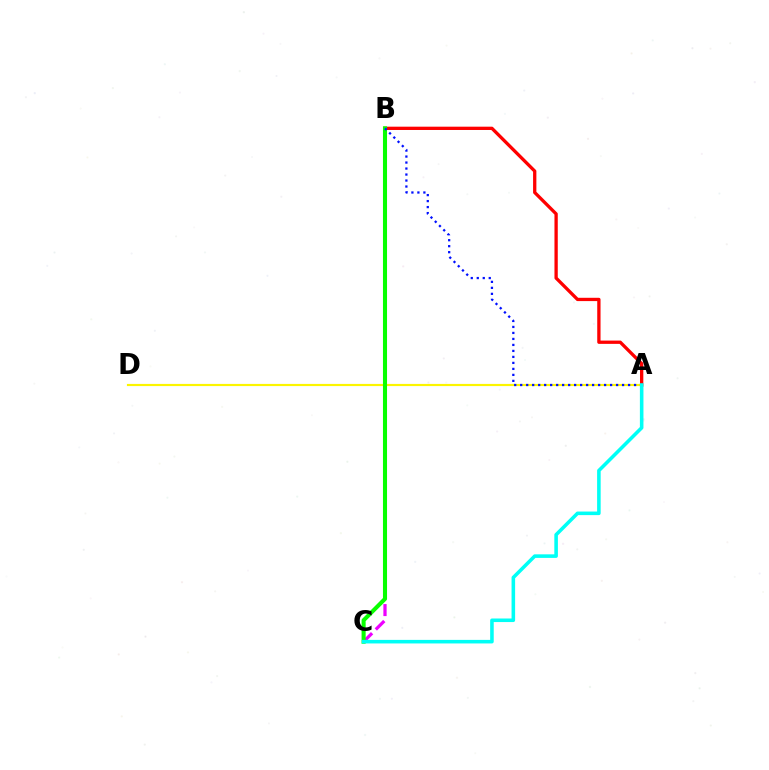{('B', 'C'): [{'color': '#ee00ff', 'line_style': 'dashed', 'thickness': 2.34}, {'color': '#08ff00', 'line_style': 'solid', 'thickness': 2.93}], ('A', 'D'): [{'color': '#fcf500', 'line_style': 'solid', 'thickness': 1.57}], ('A', 'B'): [{'color': '#ff0000', 'line_style': 'solid', 'thickness': 2.38}, {'color': '#0010ff', 'line_style': 'dotted', 'thickness': 1.63}], ('A', 'C'): [{'color': '#00fff6', 'line_style': 'solid', 'thickness': 2.57}]}